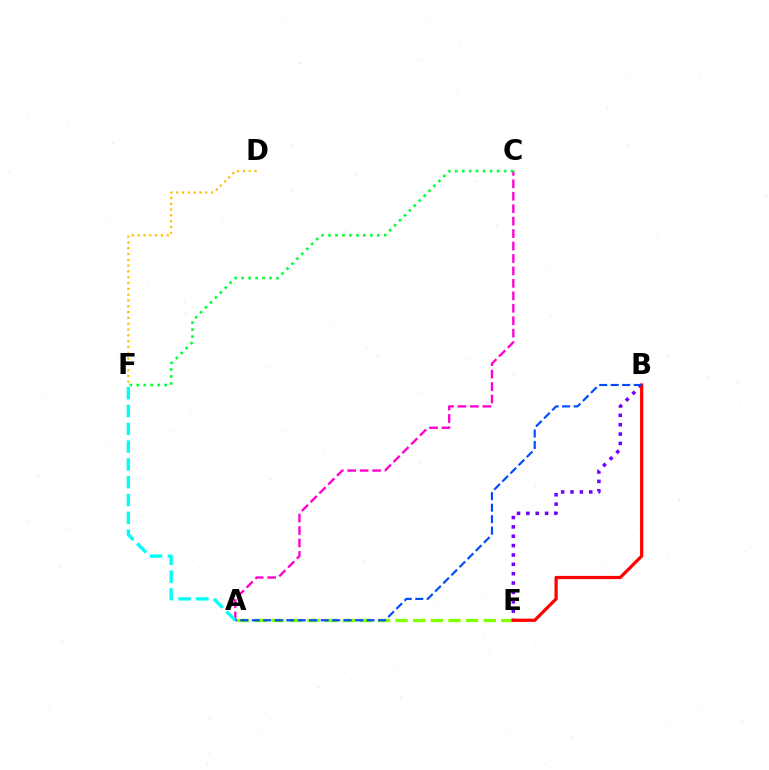{('A', 'C'): [{'color': '#ff00cf', 'line_style': 'dashed', 'thickness': 1.69}], ('D', 'F'): [{'color': '#ffbd00', 'line_style': 'dotted', 'thickness': 1.58}], ('A', 'F'): [{'color': '#00fff6', 'line_style': 'dashed', 'thickness': 2.42}], ('A', 'E'): [{'color': '#84ff00', 'line_style': 'dashed', 'thickness': 2.39}], ('B', 'E'): [{'color': '#7200ff', 'line_style': 'dotted', 'thickness': 2.54}, {'color': '#ff0000', 'line_style': 'solid', 'thickness': 2.31}], ('C', 'F'): [{'color': '#00ff39', 'line_style': 'dotted', 'thickness': 1.89}], ('A', 'B'): [{'color': '#004bff', 'line_style': 'dashed', 'thickness': 1.56}]}